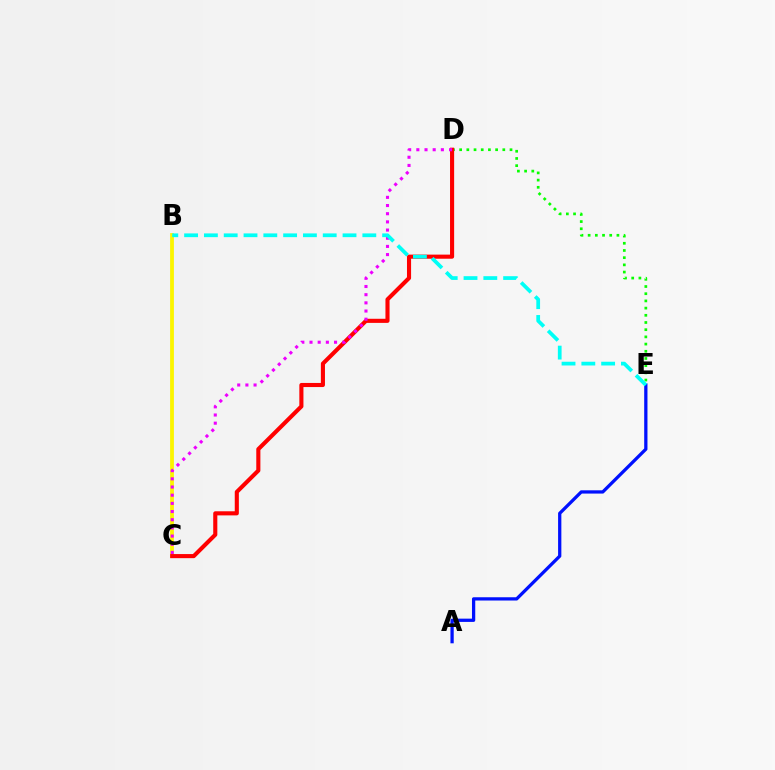{('D', 'E'): [{'color': '#08ff00', 'line_style': 'dotted', 'thickness': 1.96}], ('B', 'C'): [{'color': '#fcf500', 'line_style': 'solid', 'thickness': 2.73}], ('C', 'D'): [{'color': '#ff0000', 'line_style': 'solid', 'thickness': 2.95}, {'color': '#ee00ff', 'line_style': 'dotted', 'thickness': 2.22}], ('A', 'E'): [{'color': '#0010ff', 'line_style': 'solid', 'thickness': 2.35}], ('B', 'E'): [{'color': '#00fff6', 'line_style': 'dashed', 'thickness': 2.69}]}